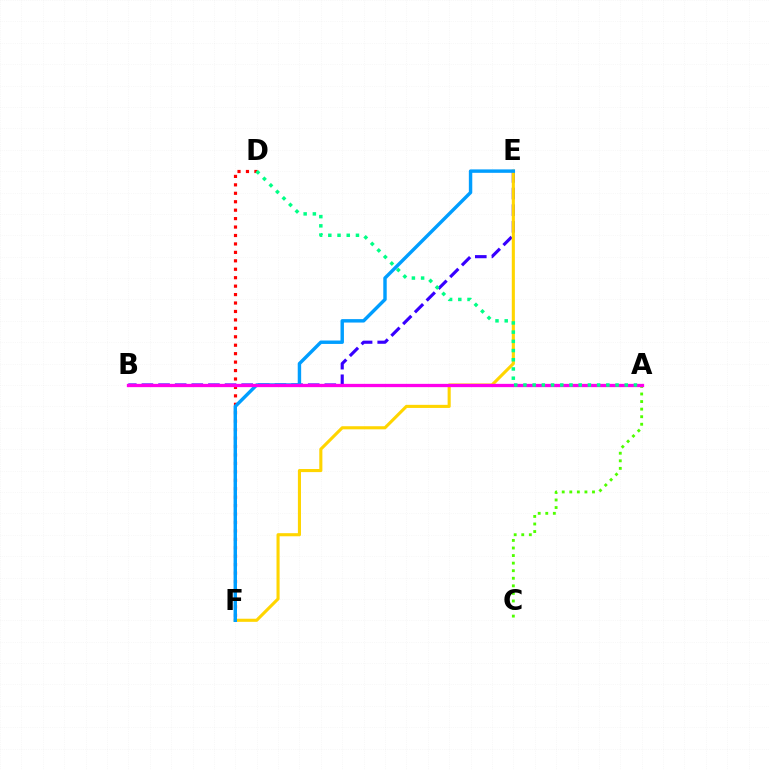{('D', 'F'): [{'color': '#ff0000', 'line_style': 'dotted', 'thickness': 2.29}], ('B', 'E'): [{'color': '#3700ff', 'line_style': 'dashed', 'thickness': 2.26}], ('E', 'F'): [{'color': '#ffd500', 'line_style': 'solid', 'thickness': 2.23}, {'color': '#009eff', 'line_style': 'solid', 'thickness': 2.47}], ('A', 'C'): [{'color': '#4fff00', 'line_style': 'dotted', 'thickness': 2.06}], ('A', 'B'): [{'color': '#ff00ed', 'line_style': 'solid', 'thickness': 2.37}], ('A', 'D'): [{'color': '#00ff86', 'line_style': 'dotted', 'thickness': 2.5}]}